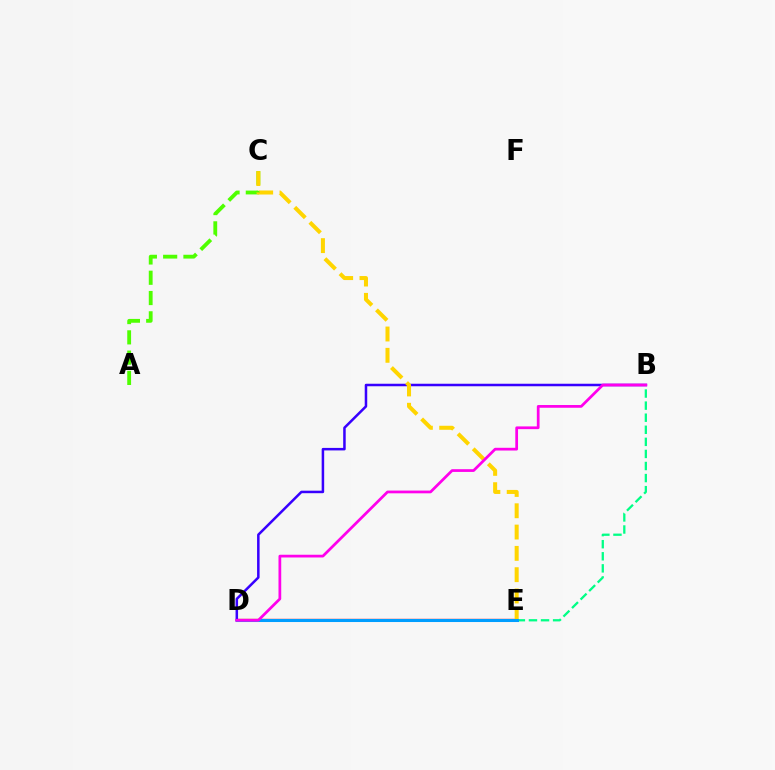{('D', 'E'): [{'color': '#ff0000', 'line_style': 'solid', 'thickness': 1.69}, {'color': '#009eff', 'line_style': 'solid', 'thickness': 2.19}], ('B', 'D'): [{'color': '#3700ff', 'line_style': 'solid', 'thickness': 1.81}, {'color': '#ff00ed', 'line_style': 'solid', 'thickness': 1.97}], ('B', 'E'): [{'color': '#00ff86', 'line_style': 'dashed', 'thickness': 1.64}], ('A', 'C'): [{'color': '#4fff00', 'line_style': 'dashed', 'thickness': 2.76}], ('C', 'E'): [{'color': '#ffd500', 'line_style': 'dashed', 'thickness': 2.89}]}